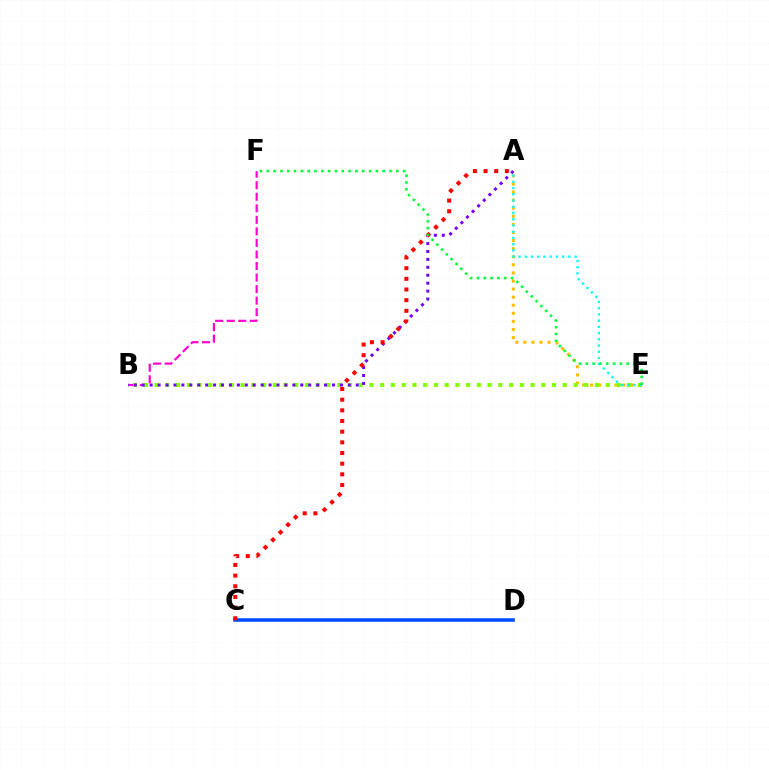{('B', 'F'): [{'color': '#ff00cf', 'line_style': 'dashed', 'thickness': 1.57}], ('A', 'E'): [{'color': '#ffbd00', 'line_style': 'dotted', 'thickness': 2.2}, {'color': '#00fff6', 'line_style': 'dotted', 'thickness': 1.69}], ('B', 'E'): [{'color': '#84ff00', 'line_style': 'dotted', 'thickness': 2.92}], ('A', 'B'): [{'color': '#7200ff', 'line_style': 'dotted', 'thickness': 2.15}], ('C', 'D'): [{'color': '#004bff', 'line_style': 'solid', 'thickness': 2.56}], ('A', 'C'): [{'color': '#ff0000', 'line_style': 'dotted', 'thickness': 2.9}], ('E', 'F'): [{'color': '#00ff39', 'line_style': 'dotted', 'thickness': 1.85}]}